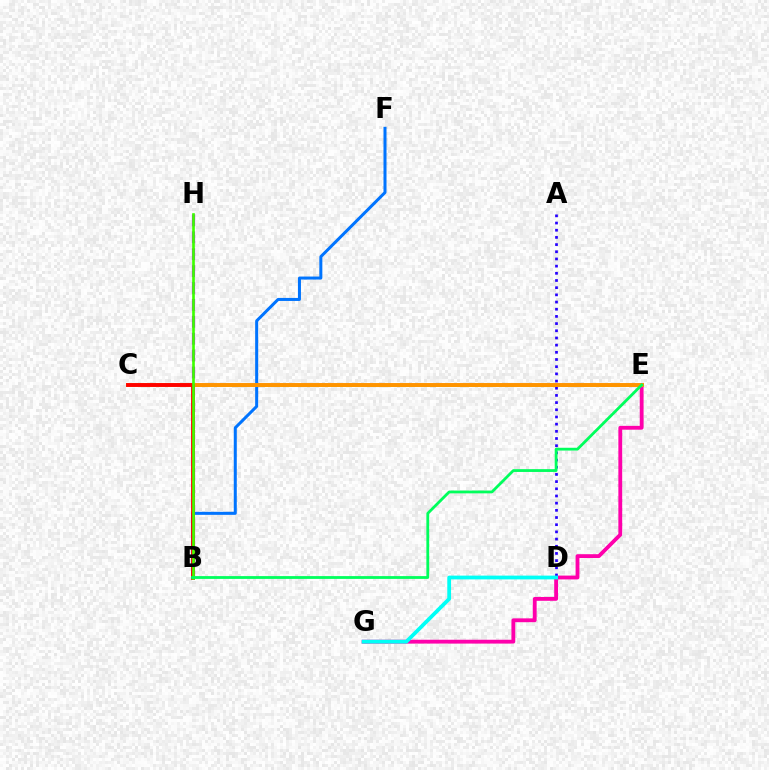{('B', 'F'): [{'color': '#0074ff', 'line_style': 'solid', 'thickness': 2.17}], ('C', 'E'): [{'color': '#d1ff00', 'line_style': 'solid', 'thickness': 2.11}, {'color': '#ff9400', 'line_style': 'solid', 'thickness': 2.83}], ('E', 'G'): [{'color': '#ff00ac', 'line_style': 'solid', 'thickness': 2.76}], ('A', 'D'): [{'color': '#2500ff', 'line_style': 'dotted', 'thickness': 1.95}], ('D', 'G'): [{'color': '#00fff6', 'line_style': 'solid', 'thickness': 2.71}], ('B', 'H'): [{'color': '#b900ff', 'line_style': 'dashed', 'thickness': 2.3}, {'color': '#3dff00', 'line_style': 'solid', 'thickness': 1.9}], ('B', 'C'): [{'color': '#ff0000', 'line_style': 'solid', 'thickness': 2.74}], ('B', 'E'): [{'color': '#00ff5c', 'line_style': 'solid', 'thickness': 2.01}]}